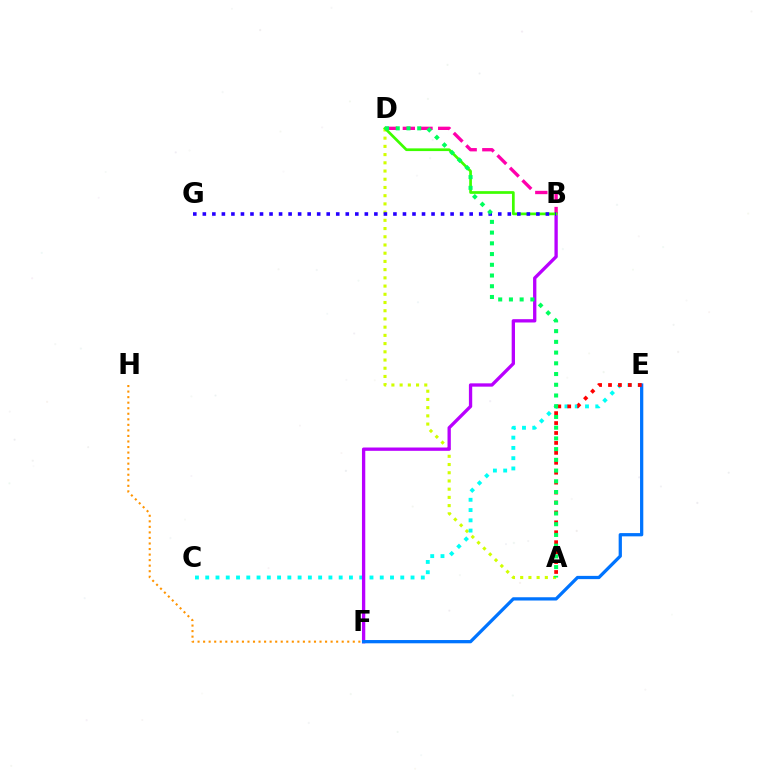{('A', 'D'): [{'color': '#d1ff00', 'line_style': 'dotted', 'thickness': 2.23}, {'color': '#00ff5c', 'line_style': 'dotted', 'thickness': 2.91}], ('C', 'E'): [{'color': '#00fff6', 'line_style': 'dotted', 'thickness': 2.79}], ('B', 'F'): [{'color': '#b900ff', 'line_style': 'solid', 'thickness': 2.39}], ('E', 'F'): [{'color': '#0074ff', 'line_style': 'solid', 'thickness': 2.35}], ('B', 'D'): [{'color': '#ff00ac', 'line_style': 'dashed', 'thickness': 2.4}, {'color': '#3dff00', 'line_style': 'solid', 'thickness': 1.95}], ('A', 'E'): [{'color': '#ff0000', 'line_style': 'dotted', 'thickness': 2.7}], ('F', 'H'): [{'color': '#ff9400', 'line_style': 'dotted', 'thickness': 1.51}], ('B', 'G'): [{'color': '#2500ff', 'line_style': 'dotted', 'thickness': 2.59}]}